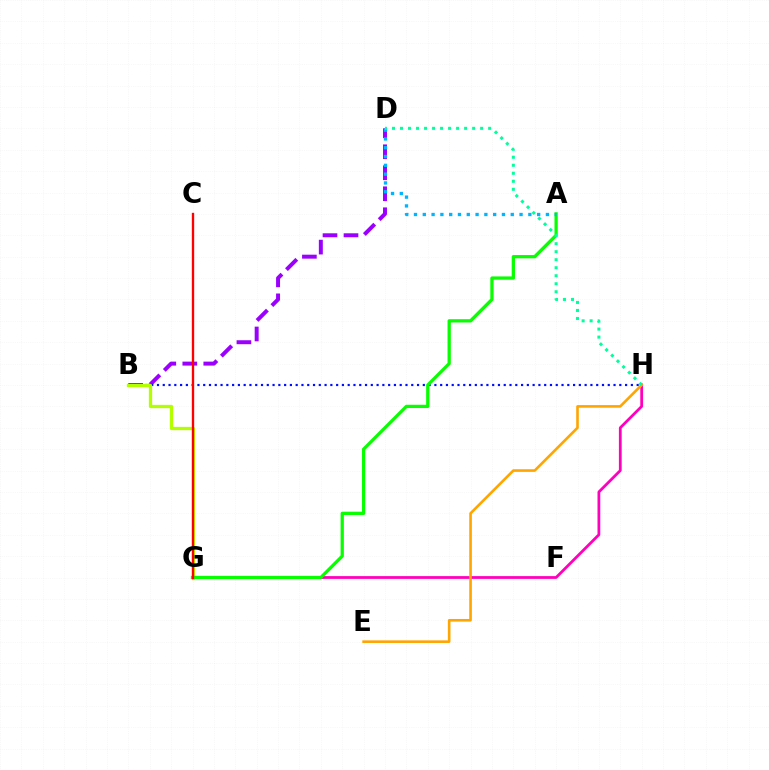{('B', 'D'): [{'color': '#9b00ff', 'line_style': 'dashed', 'thickness': 2.85}], ('B', 'H'): [{'color': '#0010ff', 'line_style': 'dotted', 'thickness': 1.57}], ('B', 'G'): [{'color': '#b3ff00', 'line_style': 'solid', 'thickness': 2.38}], ('G', 'H'): [{'color': '#ff00bd', 'line_style': 'solid', 'thickness': 2.0}], ('A', 'G'): [{'color': '#08ff00', 'line_style': 'solid', 'thickness': 2.35}], ('A', 'D'): [{'color': '#00b5ff', 'line_style': 'dotted', 'thickness': 2.39}], ('C', 'G'): [{'color': '#ff0000', 'line_style': 'solid', 'thickness': 1.69}], ('E', 'H'): [{'color': '#ffa500', 'line_style': 'solid', 'thickness': 1.87}], ('D', 'H'): [{'color': '#00ff9d', 'line_style': 'dotted', 'thickness': 2.18}]}